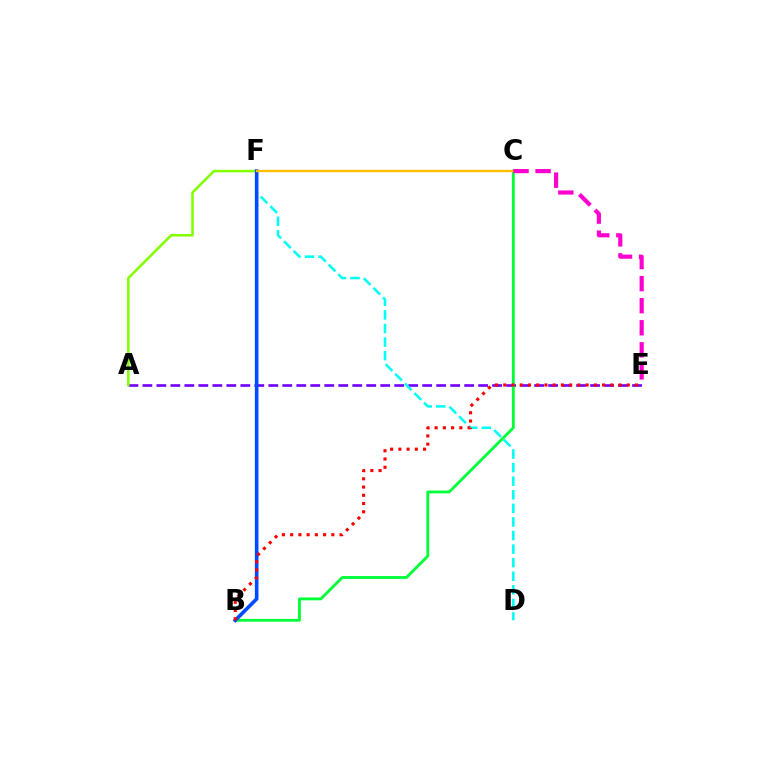{('A', 'E'): [{'color': '#7200ff', 'line_style': 'dashed', 'thickness': 1.9}], ('D', 'F'): [{'color': '#00fff6', 'line_style': 'dashed', 'thickness': 1.84}], ('A', 'F'): [{'color': '#84ff00', 'line_style': 'solid', 'thickness': 1.85}], ('B', 'C'): [{'color': '#00ff39', 'line_style': 'solid', 'thickness': 2.04}], ('B', 'F'): [{'color': '#004bff', 'line_style': 'solid', 'thickness': 2.61}], ('C', 'F'): [{'color': '#ffbd00', 'line_style': 'solid', 'thickness': 1.7}], ('C', 'E'): [{'color': '#ff00cf', 'line_style': 'dashed', 'thickness': 3.0}], ('B', 'E'): [{'color': '#ff0000', 'line_style': 'dotted', 'thickness': 2.24}]}